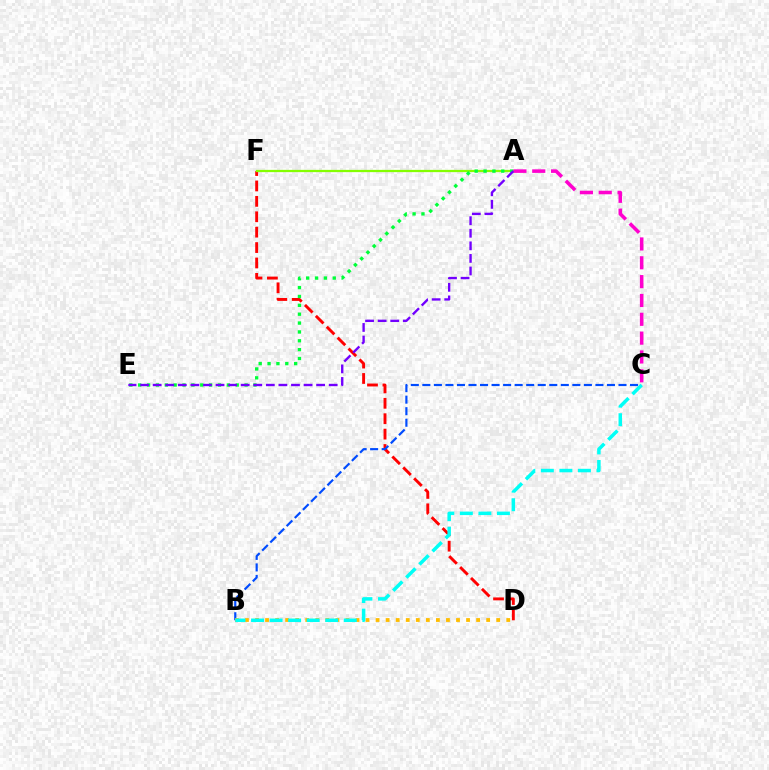{('D', 'F'): [{'color': '#ff0000', 'line_style': 'dashed', 'thickness': 2.09}], ('B', 'C'): [{'color': '#004bff', 'line_style': 'dashed', 'thickness': 1.57}, {'color': '#00fff6', 'line_style': 'dashed', 'thickness': 2.52}], ('B', 'D'): [{'color': '#ffbd00', 'line_style': 'dotted', 'thickness': 2.73}], ('A', 'F'): [{'color': '#84ff00', 'line_style': 'solid', 'thickness': 1.63}], ('A', 'E'): [{'color': '#00ff39', 'line_style': 'dotted', 'thickness': 2.41}, {'color': '#7200ff', 'line_style': 'dashed', 'thickness': 1.71}], ('A', 'C'): [{'color': '#ff00cf', 'line_style': 'dashed', 'thickness': 2.56}]}